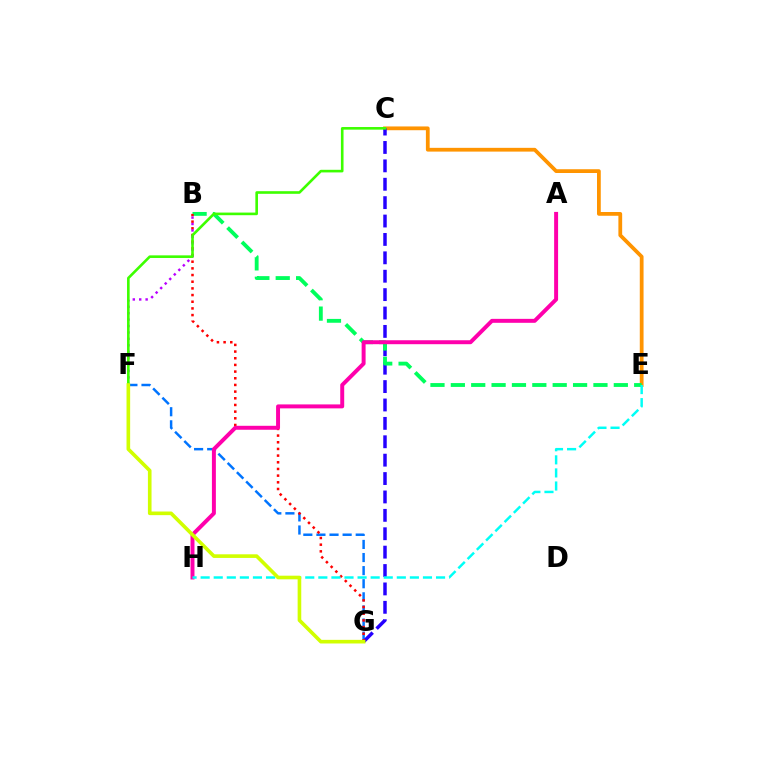{('F', 'G'): [{'color': '#0074ff', 'line_style': 'dashed', 'thickness': 1.78}, {'color': '#d1ff00', 'line_style': 'solid', 'thickness': 2.61}], ('C', 'E'): [{'color': '#ff9400', 'line_style': 'solid', 'thickness': 2.71}], ('C', 'G'): [{'color': '#2500ff', 'line_style': 'dashed', 'thickness': 2.5}], ('B', 'E'): [{'color': '#00ff5c', 'line_style': 'dashed', 'thickness': 2.77}], ('B', 'G'): [{'color': '#ff0000', 'line_style': 'dotted', 'thickness': 1.81}], ('A', 'H'): [{'color': '#ff00ac', 'line_style': 'solid', 'thickness': 2.85}], ('B', 'F'): [{'color': '#b900ff', 'line_style': 'dotted', 'thickness': 1.74}], ('C', 'F'): [{'color': '#3dff00', 'line_style': 'solid', 'thickness': 1.89}], ('E', 'H'): [{'color': '#00fff6', 'line_style': 'dashed', 'thickness': 1.78}]}